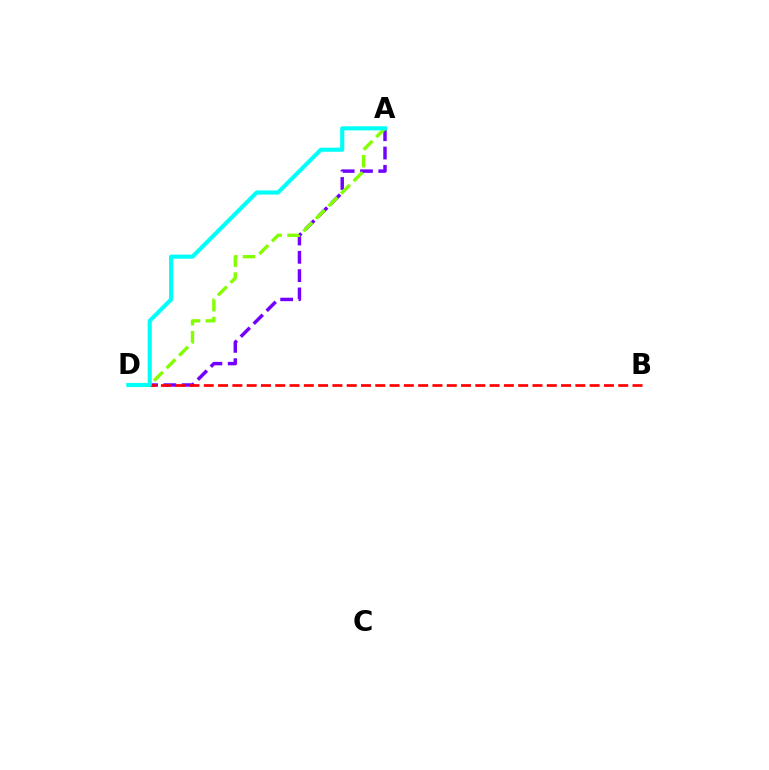{('A', 'D'): [{'color': '#7200ff', 'line_style': 'dashed', 'thickness': 2.49}, {'color': '#84ff00', 'line_style': 'dashed', 'thickness': 2.41}, {'color': '#00fff6', 'line_style': 'solid', 'thickness': 2.97}], ('B', 'D'): [{'color': '#ff0000', 'line_style': 'dashed', 'thickness': 1.94}]}